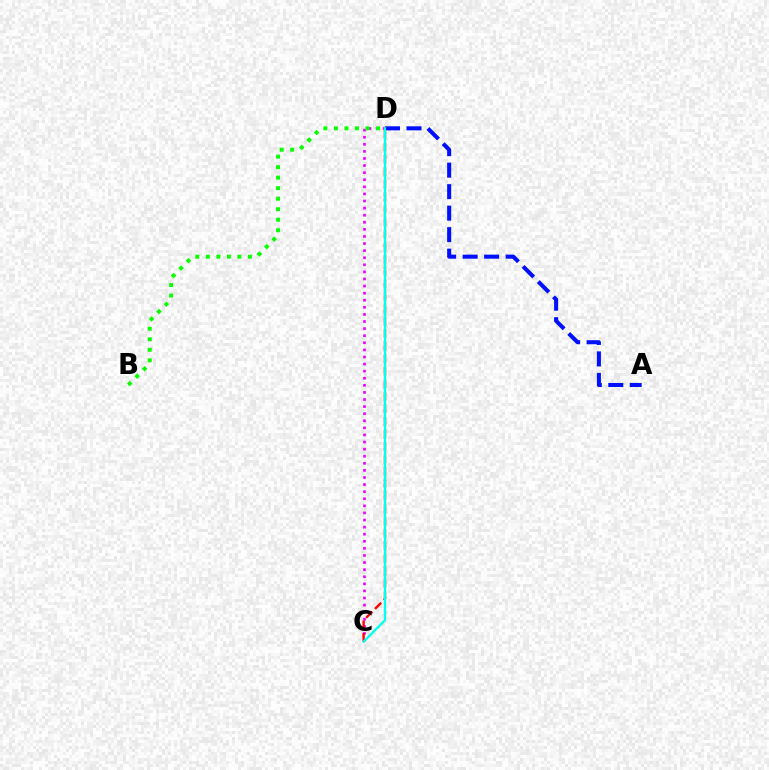{('C', 'D'): [{'color': '#ee00ff', 'line_style': 'dotted', 'thickness': 1.93}, {'color': '#fcf500', 'line_style': 'dotted', 'thickness': 1.74}, {'color': '#ff0000', 'line_style': 'dashed', 'thickness': 1.7}, {'color': '#00fff6', 'line_style': 'solid', 'thickness': 1.64}], ('B', 'D'): [{'color': '#08ff00', 'line_style': 'dotted', 'thickness': 2.86}], ('A', 'D'): [{'color': '#0010ff', 'line_style': 'dashed', 'thickness': 2.92}]}